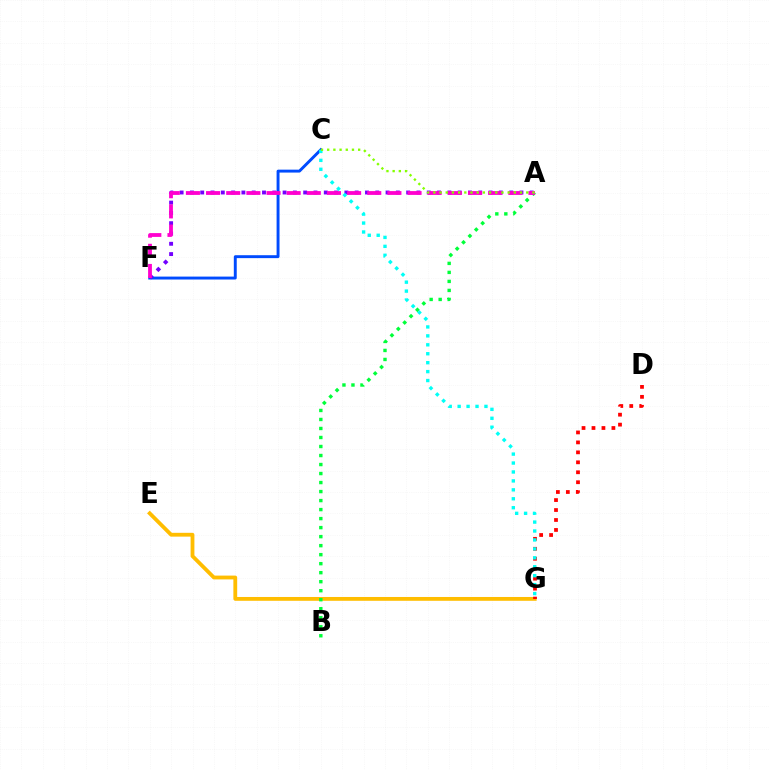{('C', 'F'): [{'color': '#004bff', 'line_style': 'solid', 'thickness': 2.1}], ('A', 'F'): [{'color': '#7200ff', 'line_style': 'dotted', 'thickness': 2.8}, {'color': '#ff00cf', 'line_style': 'dashed', 'thickness': 2.74}], ('E', 'G'): [{'color': '#ffbd00', 'line_style': 'solid', 'thickness': 2.75}], ('A', 'B'): [{'color': '#00ff39', 'line_style': 'dotted', 'thickness': 2.45}], ('D', 'G'): [{'color': '#ff0000', 'line_style': 'dotted', 'thickness': 2.71}], ('C', 'G'): [{'color': '#00fff6', 'line_style': 'dotted', 'thickness': 2.43}], ('A', 'C'): [{'color': '#84ff00', 'line_style': 'dotted', 'thickness': 1.68}]}